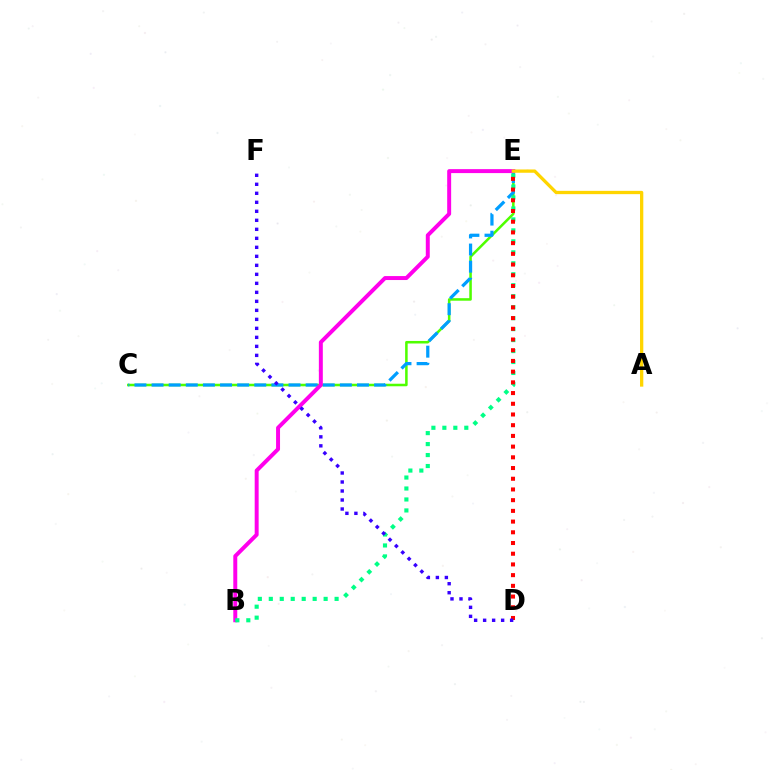{('C', 'E'): [{'color': '#4fff00', 'line_style': 'solid', 'thickness': 1.83}, {'color': '#009eff', 'line_style': 'dashed', 'thickness': 2.33}], ('B', 'E'): [{'color': '#ff00ed', 'line_style': 'solid', 'thickness': 2.85}, {'color': '#00ff86', 'line_style': 'dotted', 'thickness': 2.98}], ('D', 'E'): [{'color': '#ff0000', 'line_style': 'dotted', 'thickness': 2.91}], ('A', 'E'): [{'color': '#ffd500', 'line_style': 'solid', 'thickness': 2.37}], ('D', 'F'): [{'color': '#3700ff', 'line_style': 'dotted', 'thickness': 2.45}]}